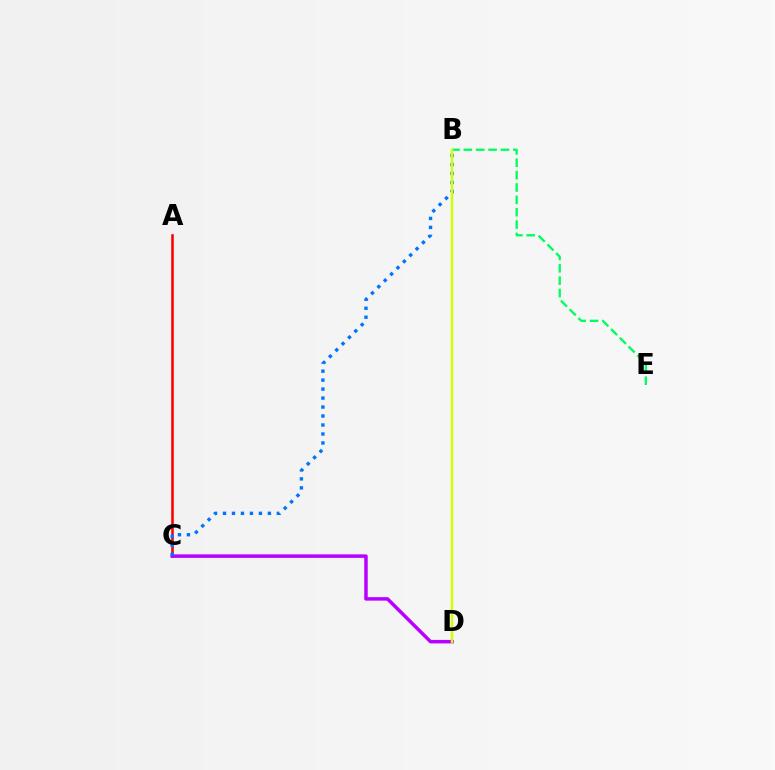{('B', 'E'): [{'color': '#00ff5c', 'line_style': 'dashed', 'thickness': 1.68}], ('A', 'C'): [{'color': '#ff0000', 'line_style': 'solid', 'thickness': 1.86}], ('C', 'D'): [{'color': '#b900ff', 'line_style': 'solid', 'thickness': 2.52}], ('B', 'C'): [{'color': '#0074ff', 'line_style': 'dotted', 'thickness': 2.44}], ('B', 'D'): [{'color': '#d1ff00', 'line_style': 'solid', 'thickness': 1.76}]}